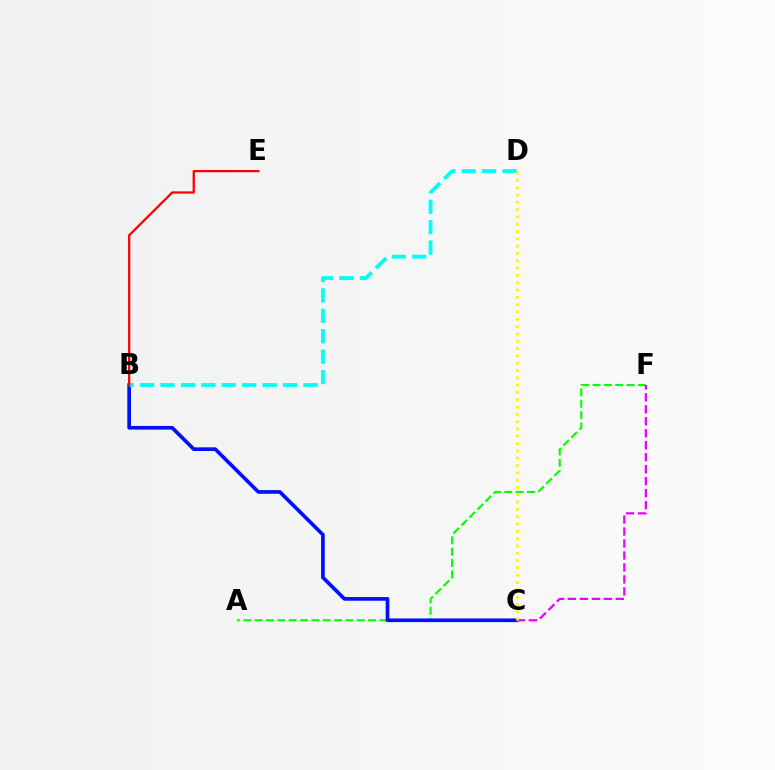{('A', 'F'): [{'color': '#08ff00', 'line_style': 'dashed', 'thickness': 1.54}], ('B', 'C'): [{'color': '#0010ff', 'line_style': 'solid', 'thickness': 2.64}], ('B', 'D'): [{'color': '#00fff6', 'line_style': 'dashed', 'thickness': 2.77}], ('C', 'F'): [{'color': '#ee00ff', 'line_style': 'dashed', 'thickness': 1.63}], ('C', 'D'): [{'color': '#fcf500', 'line_style': 'dotted', 'thickness': 1.99}], ('B', 'E'): [{'color': '#ff0000', 'line_style': 'solid', 'thickness': 1.63}]}